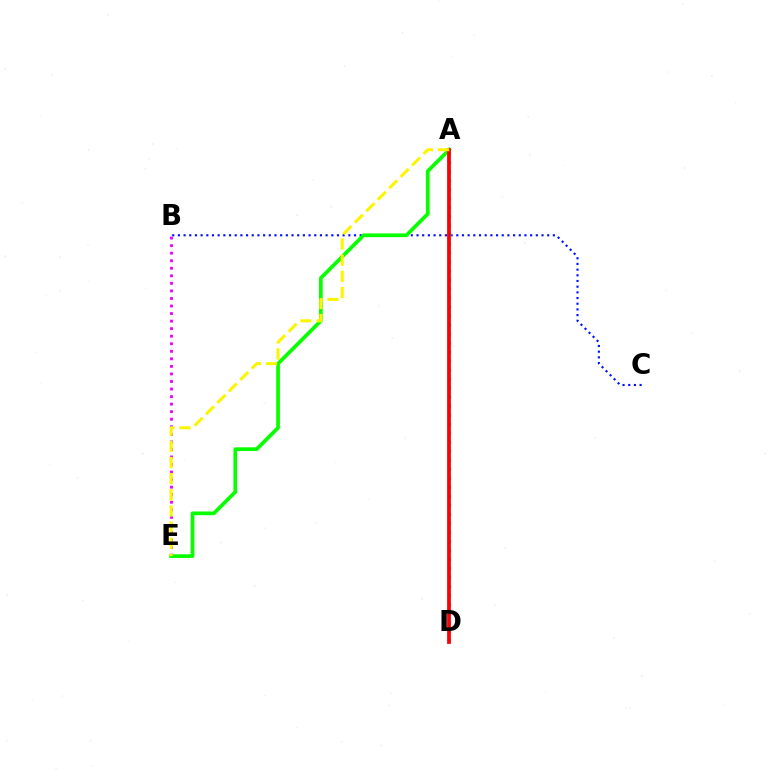{('B', 'E'): [{'color': '#ee00ff', 'line_style': 'dotted', 'thickness': 2.05}], ('B', 'C'): [{'color': '#0010ff', 'line_style': 'dotted', 'thickness': 1.54}], ('A', 'D'): [{'color': '#00fff6', 'line_style': 'dotted', 'thickness': 2.45}, {'color': '#ff0000', 'line_style': 'solid', 'thickness': 2.72}], ('A', 'E'): [{'color': '#08ff00', 'line_style': 'solid', 'thickness': 2.68}, {'color': '#fcf500', 'line_style': 'dashed', 'thickness': 2.2}]}